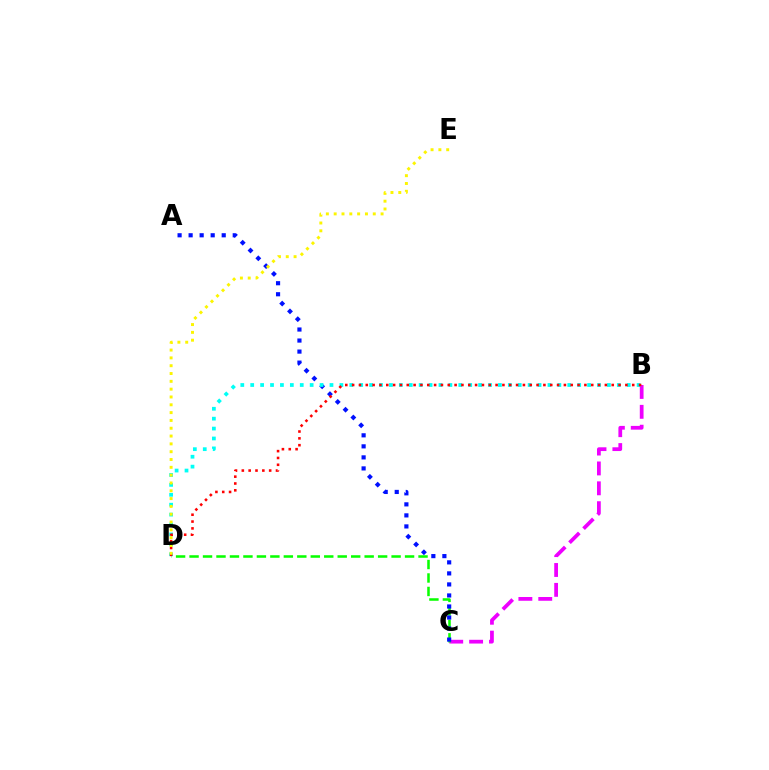{('B', 'C'): [{'color': '#ee00ff', 'line_style': 'dashed', 'thickness': 2.7}], ('C', 'D'): [{'color': '#08ff00', 'line_style': 'dashed', 'thickness': 1.83}], ('A', 'C'): [{'color': '#0010ff', 'line_style': 'dotted', 'thickness': 3.0}], ('B', 'D'): [{'color': '#00fff6', 'line_style': 'dotted', 'thickness': 2.69}, {'color': '#ff0000', 'line_style': 'dotted', 'thickness': 1.86}], ('D', 'E'): [{'color': '#fcf500', 'line_style': 'dotted', 'thickness': 2.12}]}